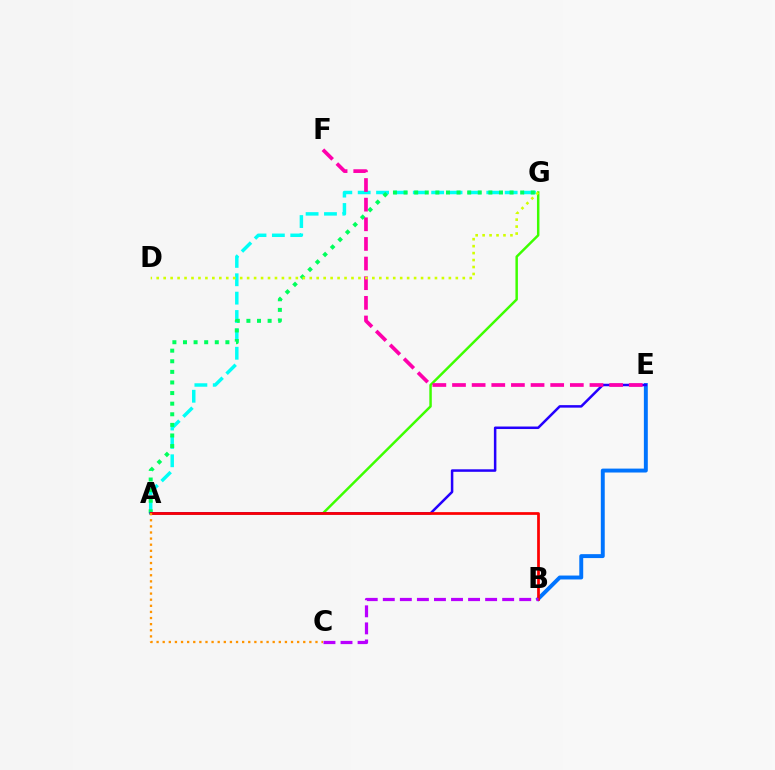{('A', 'G'): [{'color': '#3dff00', 'line_style': 'solid', 'thickness': 1.78}, {'color': '#00fff6', 'line_style': 'dashed', 'thickness': 2.5}, {'color': '#00ff5c', 'line_style': 'dotted', 'thickness': 2.88}], ('B', 'E'): [{'color': '#0074ff', 'line_style': 'solid', 'thickness': 2.83}], ('A', 'E'): [{'color': '#2500ff', 'line_style': 'solid', 'thickness': 1.81}], ('A', 'B'): [{'color': '#ff0000', 'line_style': 'solid', 'thickness': 1.96}], ('E', 'F'): [{'color': '#ff00ac', 'line_style': 'dashed', 'thickness': 2.67}], ('A', 'C'): [{'color': '#ff9400', 'line_style': 'dotted', 'thickness': 1.66}], ('B', 'C'): [{'color': '#b900ff', 'line_style': 'dashed', 'thickness': 2.32}], ('D', 'G'): [{'color': '#d1ff00', 'line_style': 'dotted', 'thickness': 1.89}]}